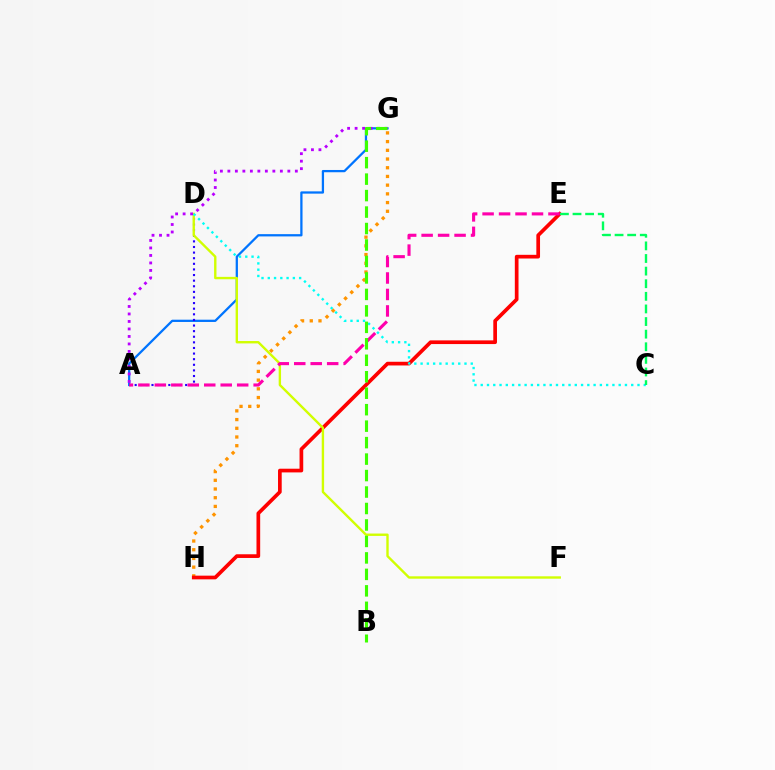{('G', 'H'): [{'color': '#ff9400', 'line_style': 'dotted', 'thickness': 2.37}], ('A', 'G'): [{'color': '#0074ff', 'line_style': 'solid', 'thickness': 1.63}, {'color': '#b900ff', 'line_style': 'dotted', 'thickness': 2.04}], ('E', 'H'): [{'color': '#ff0000', 'line_style': 'solid', 'thickness': 2.66}], ('A', 'D'): [{'color': '#2500ff', 'line_style': 'dotted', 'thickness': 1.52}], ('D', 'F'): [{'color': '#d1ff00', 'line_style': 'solid', 'thickness': 1.71}], ('C', 'D'): [{'color': '#00fff6', 'line_style': 'dotted', 'thickness': 1.7}], ('A', 'E'): [{'color': '#ff00ac', 'line_style': 'dashed', 'thickness': 2.24}], ('C', 'E'): [{'color': '#00ff5c', 'line_style': 'dashed', 'thickness': 1.71}], ('B', 'G'): [{'color': '#3dff00', 'line_style': 'dashed', 'thickness': 2.24}]}